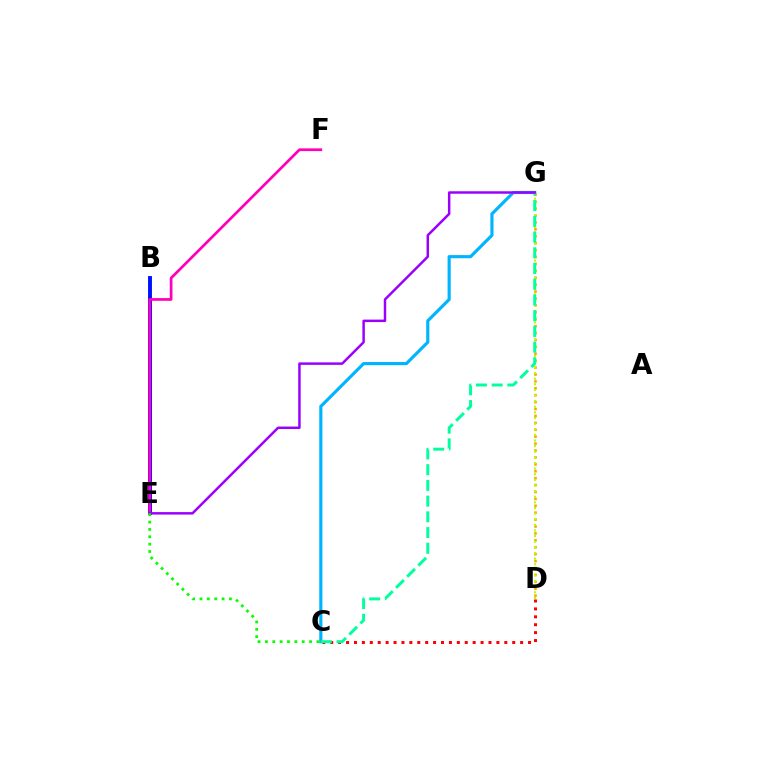{('D', 'G'): [{'color': '#ffa500', 'line_style': 'dotted', 'thickness': 1.88}, {'color': '#b3ff00', 'line_style': 'dotted', 'thickness': 1.53}], ('C', 'G'): [{'color': '#00b5ff', 'line_style': 'solid', 'thickness': 2.27}, {'color': '#00ff9d', 'line_style': 'dashed', 'thickness': 2.14}], ('B', 'E'): [{'color': '#0010ff', 'line_style': 'solid', 'thickness': 2.81}], ('C', 'D'): [{'color': '#ff0000', 'line_style': 'dotted', 'thickness': 2.15}], ('E', 'F'): [{'color': '#ff00bd', 'line_style': 'solid', 'thickness': 1.97}], ('E', 'G'): [{'color': '#9b00ff', 'line_style': 'solid', 'thickness': 1.79}], ('C', 'E'): [{'color': '#08ff00', 'line_style': 'dotted', 'thickness': 2.0}]}